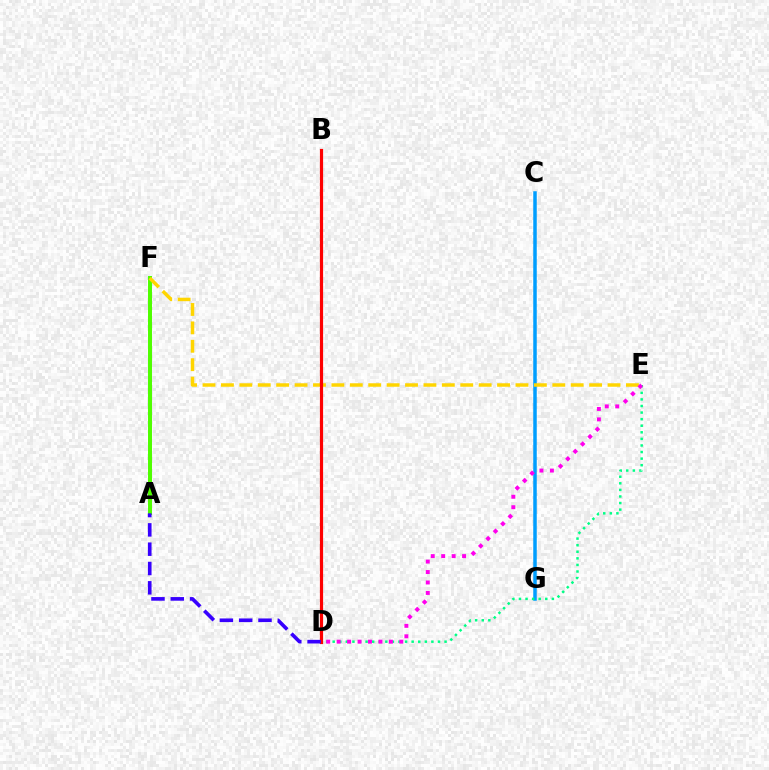{('C', 'G'): [{'color': '#009eff', 'line_style': 'solid', 'thickness': 2.52}], ('A', 'F'): [{'color': '#4fff00', 'line_style': 'solid', 'thickness': 2.86}], ('E', 'F'): [{'color': '#ffd500', 'line_style': 'dashed', 'thickness': 2.5}], ('D', 'E'): [{'color': '#00ff86', 'line_style': 'dotted', 'thickness': 1.79}, {'color': '#ff00ed', 'line_style': 'dotted', 'thickness': 2.84}], ('B', 'D'): [{'color': '#ff0000', 'line_style': 'solid', 'thickness': 2.29}], ('A', 'D'): [{'color': '#3700ff', 'line_style': 'dashed', 'thickness': 2.62}]}